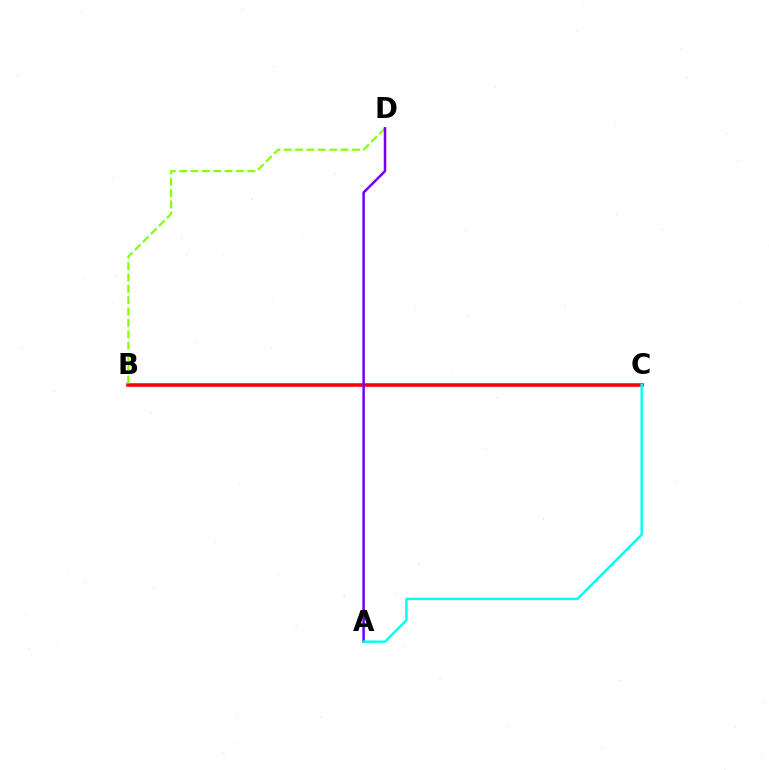{('B', 'C'): [{'color': '#ff0000', 'line_style': 'solid', 'thickness': 2.56}], ('B', 'D'): [{'color': '#84ff00', 'line_style': 'dashed', 'thickness': 1.54}], ('A', 'D'): [{'color': '#7200ff', 'line_style': 'solid', 'thickness': 1.81}], ('A', 'C'): [{'color': '#00fff6', 'line_style': 'solid', 'thickness': 1.77}]}